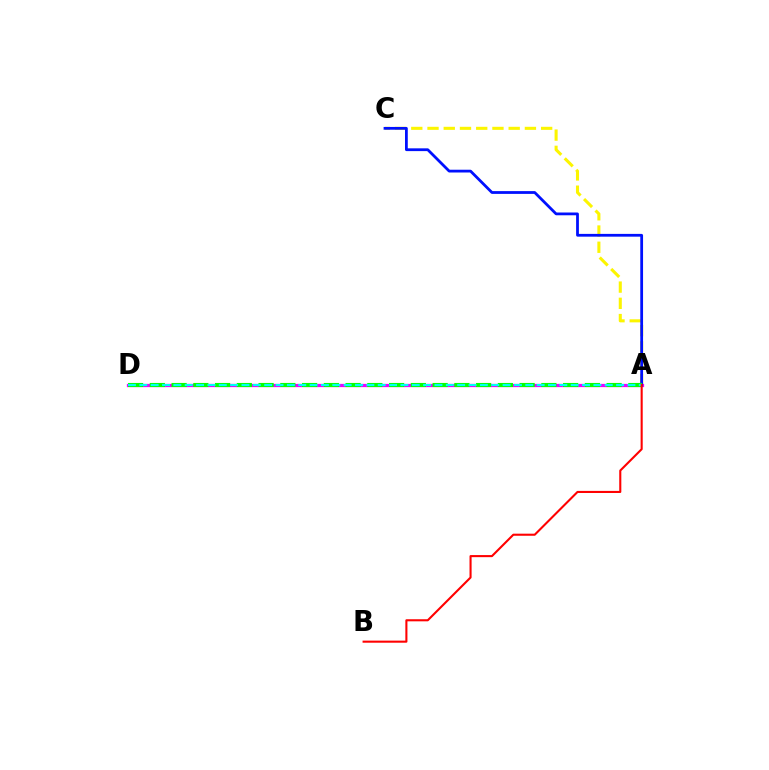{('A', 'C'): [{'color': '#fcf500', 'line_style': 'dashed', 'thickness': 2.21}, {'color': '#0010ff', 'line_style': 'solid', 'thickness': 2.0}], ('A', 'D'): [{'color': '#ee00ff', 'line_style': 'solid', 'thickness': 2.33}, {'color': '#08ff00', 'line_style': 'dashed', 'thickness': 2.95}, {'color': '#00fff6', 'line_style': 'dashed', 'thickness': 1.54}], ('A', 'B'): [{'color': '#ff0000', 'line_style': 'solid', 'thickness': 1.51}]}